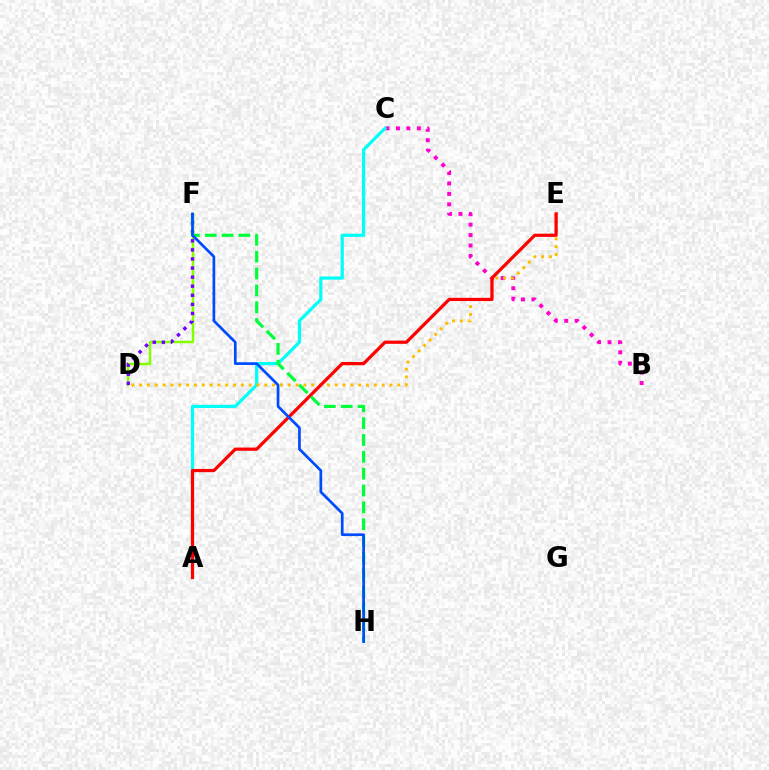{('B', 'C'): [{'color': '#ff00cf', 'line_style': 'dotted', 'thickness': 2.83}], ('A', 'C'): [{'color': '#00fff6', 'line_style': 'solid', 'thickness': 2.31}], ('D', 'F'): [{'color': '#84ff00', 'line_style': 'solid', 'thickness': 1.77}, {'color': '#7200ff', 'line_style': 'dotted', 'thickness': 2.47}], ('D', 'E'): [{'color': '#ffbd00', 'line_style': 'dotted', 'thickness': 2.13}], ('A', 'E'): [{'color': '#ff0000', 'line_style': 'solid', 'thickness': 2.32}], ('F', 'H'): [{'color': '#00ff39', 'line_style': 'dashed', 'thickness': 2.29}, {'color': '#004bff', 'line_style': 'solid', 'thickness': 1.95}]}